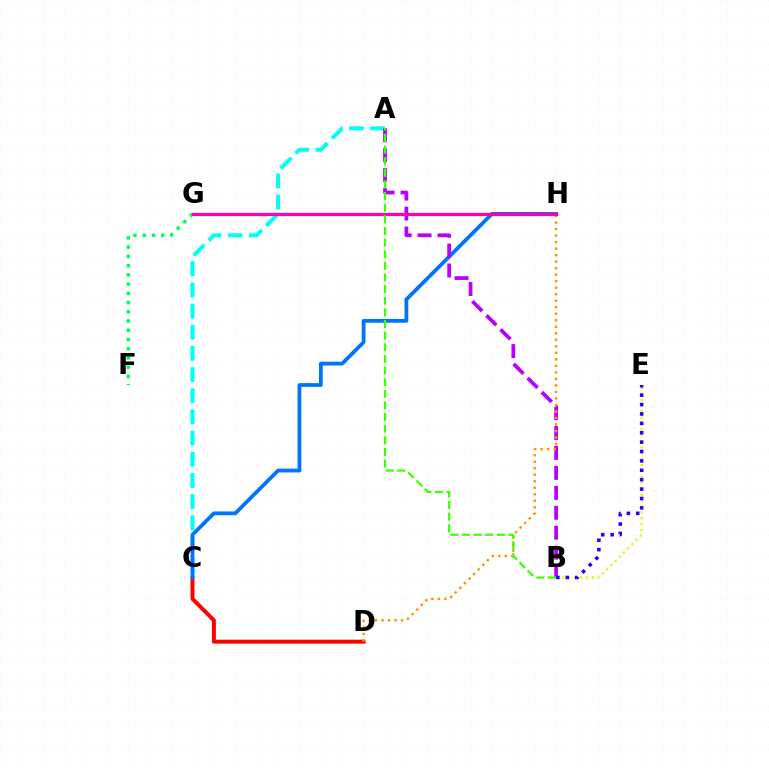{('C', 'D'): [{'color': '#ff0000', 'line_style': 'solid', 'thickness': 2.84}], ('A', 'C'): [{'color': '#00fff6', 'line_style': 'dashed', 'thickness': 2.88}], ('B', 'E'): [{'color': '#d1ff00', 'line_style': 'dotted', 'thickness': 1.61}, {'color': '#2500ff', 'line_style': 'dotted', 'thickness': 2.55}], ('C', 'H'): [{'color': '#0074ff', 'line_style': 'solid', 'thickness': 2.73}], ('A', 'B'): [{'color': '#b900ff', 'line_style': 'dashed', 'thickness': 2.71}, {'color': '#3dff00', 'line_style': 'dashed', 'thickness': 1.58}], ('F', 'G'): [{'color': '#00ff5c', 'line_style': 'dotted', 'thickness': 2.51}], ('D', 'H'): [{'color': '#ff9400', 'line_style': 'dotted', 'thickness': 1.77}], ('G', 'H'): [{'color': '#ff00ac', 'line_style': 'solid', 'thickness': 2.34}]}